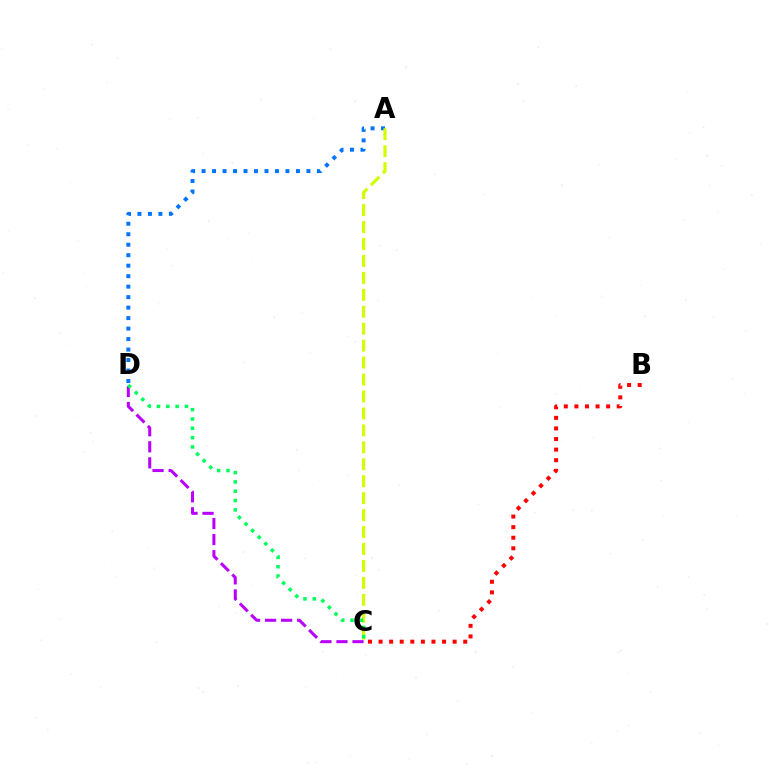{('C', 'D'): [{'color': '#b900ff', 'line_style': 'dashed', 'thickness': 2.18}, {'color': '#00ff5c', 'line_style': 'dotted', 'thickness': 2.53}], ('A', 'D'): [{'color': '#0074ff', 'line_style': 'dotted', 'thickness': 2.85}], ('B', 'C'): [{'color': '#ff0000', 'line_style': 'dotted', 'thickness': 2.88}], ('A', 'C'): [{'color': '#d1ff00', 'line_style': 'dashed', 'thickness': 2.3}]}